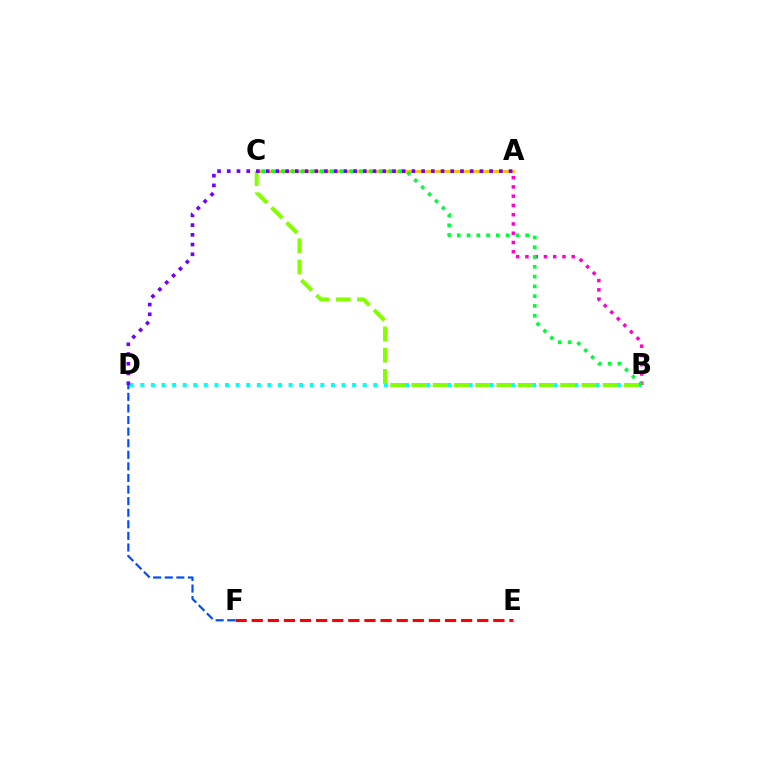{('B', 'D'): [{'color': '#00fff6', 'line_style': 'dotted', 'thickness': 2.88}], ('A', 'C'): [{'color': '#ffbd00', 'line_style': 'solid', 'thickness': 2.08}], ('A', 'B'): [{'color': '#ff00cf', 'line_style': 'dotted', 'thickness': 2.52}], ('B', 'C'): [{'color': '#00ff39', 'line_style': 'dotted', 'thickness': 2.66}, {'color': '#84ff00', 'line_style': 'dashed', 'thickness': 2.89}], ('E', 'F'): [{'color': '#ff0000', 'line_style': 'dashed', 'thickness': 2.19}], ('D', 'F'): [{'color': '#004bff', 'line_style': 'dashed', 'thickness': 1.57}], ('A', 'D'): [{'color': '#7200ff', 'line_style': 'dotted', 'thickness': 2.64}]}